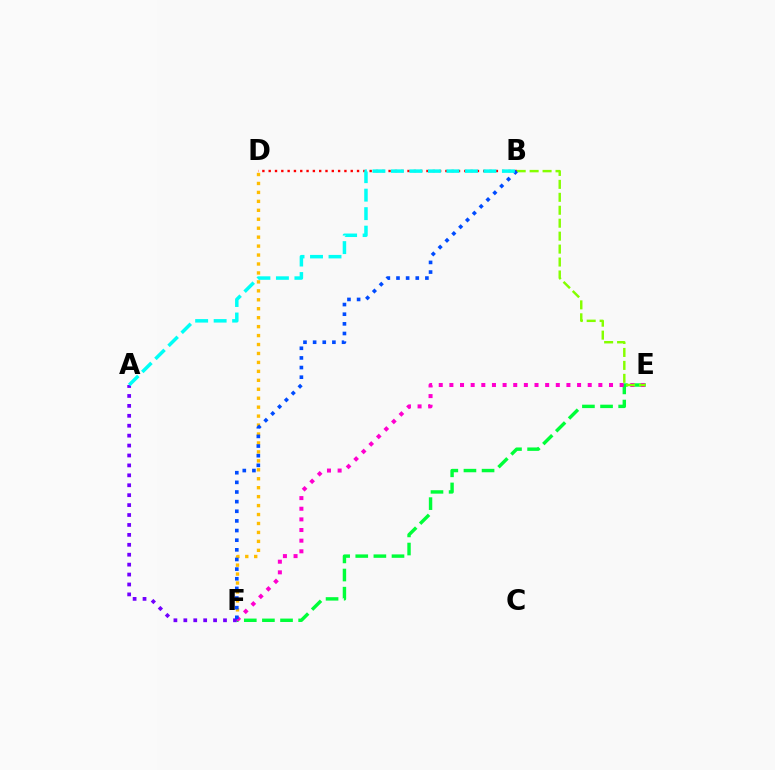{('B', 'D'): [{'color': '#ff0000', 'line_style': 'dotted', 'thickness': 1.71}], ('D', 'F'): [{'color': '#ffbd00', 'line_style': 'dotted', 'thickness': 2.43}], ('E', 'F'): [{'color': '#00ff39', 'line_style': 'dashed', 'thickness': 2.46}, {'color': '#ff00cf', 'line_style': 'dotted', 'thickness': 2.89}], ('A', 'F'): [{'color': '#7200ff', 'line_style': 'dotted', 'thickness': 2.7}], ('B', 'E'): [{'color': '#84ff00', 'line_style': 'dashed', 'thickness': 1.76}], ('B', 'F'): [{'color': '#004bff', 'line_style': 'dotted', 'thickness': 2.62}], ('A', 'B'): [{'color': '#00fff6', 'line_style': 'dashed', 'thickness': 2.51}]}